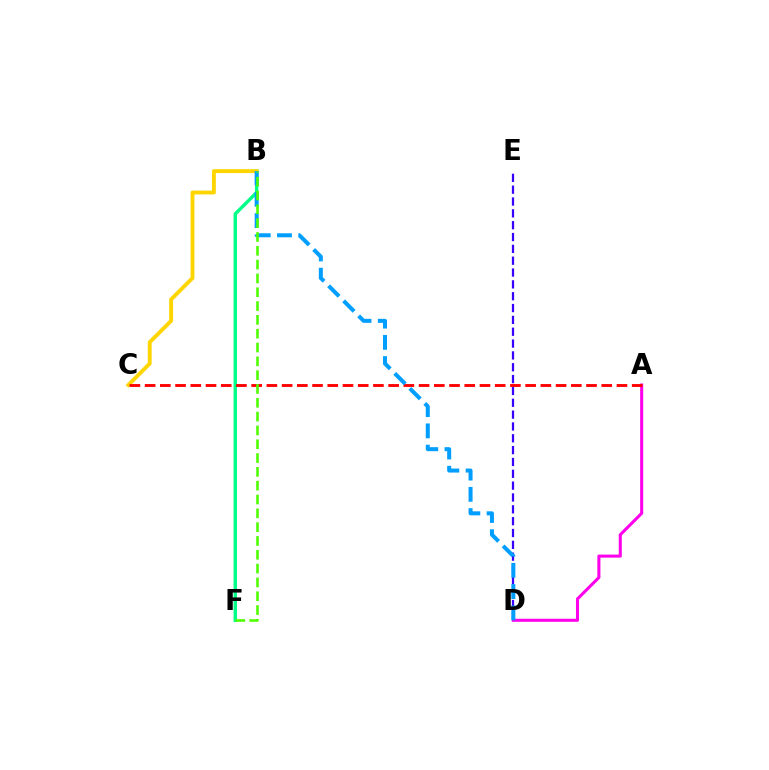{('B', 'F'): [{'color': '#00ff86', 'line_style': 'solid', 'thickness': 2.45}, {'color': '#4fff00', 'line_style': 'dashed', 'thickness': 1.88}], ('A', 'D'): [{'color': '#ff00ed', 'line_style': 'solid', 'thickness': 2.2}], ('B', 'C'): [{'color': '#ffd500', 'line_style': 'solid', 'thickness': 2.79}], ('D', 'E'): [{'color': '#3700ff', 'line_style': 'dashed', 'thickness': 1.61}], ('A', 'C'): [{'color': '#ff0000', 'line_style': 'dashed', 'thickness': 2.07}], ('B', 'D'): [{'color': '#009eff', 'line_style': 'dashed', 'thickness': 2.89}]}